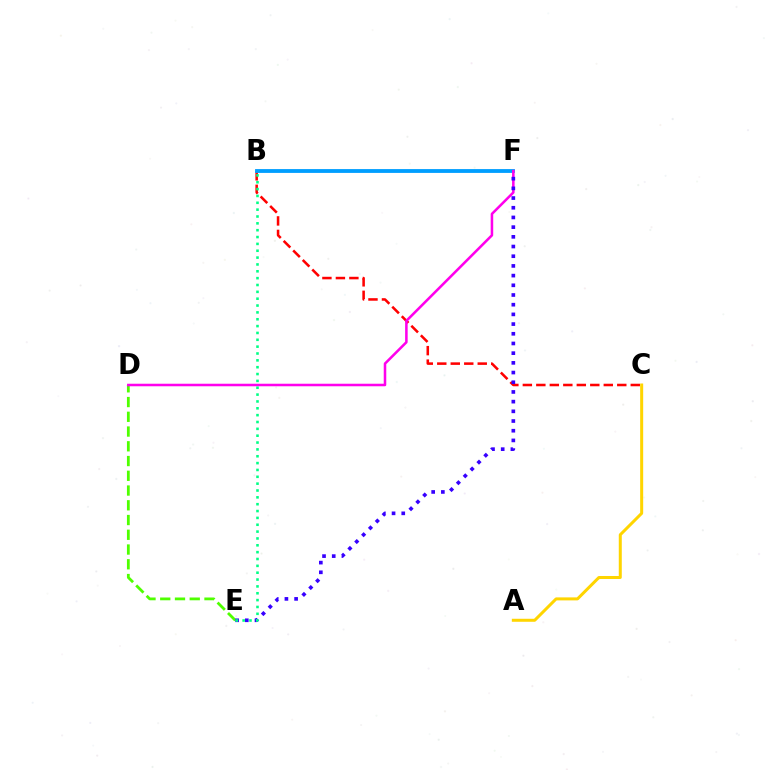{('B', 'C'): [{'color': '#ff0000', 'line_style': 'dashed', 'thickness': 1.83}], ('B', 'F'): [{'color': '#009eff', 'line_style': 'solid', 'thickness': 2.76}], ('A', 'C'): [{'color': '#ffd500', 'line_style': 'solid', 'thickness': 2.17}], ('D', 'E'): [{'color': '#4fff00', 'line_style': 'dashed', 'thickness': 2.0}], ('D', 'F'): [{'color': '#ff00ed', 'line_style': 'solid', 'thickness': 1.83}], ('E', 'F'): [{'color': '#3700ff', 'line_style': 'dotted', 'thickness': 2.63}], ('B', 'E'): [{'color': '#00ff86', 'line_style': 'dotted', 'thickness': 1.86}]}